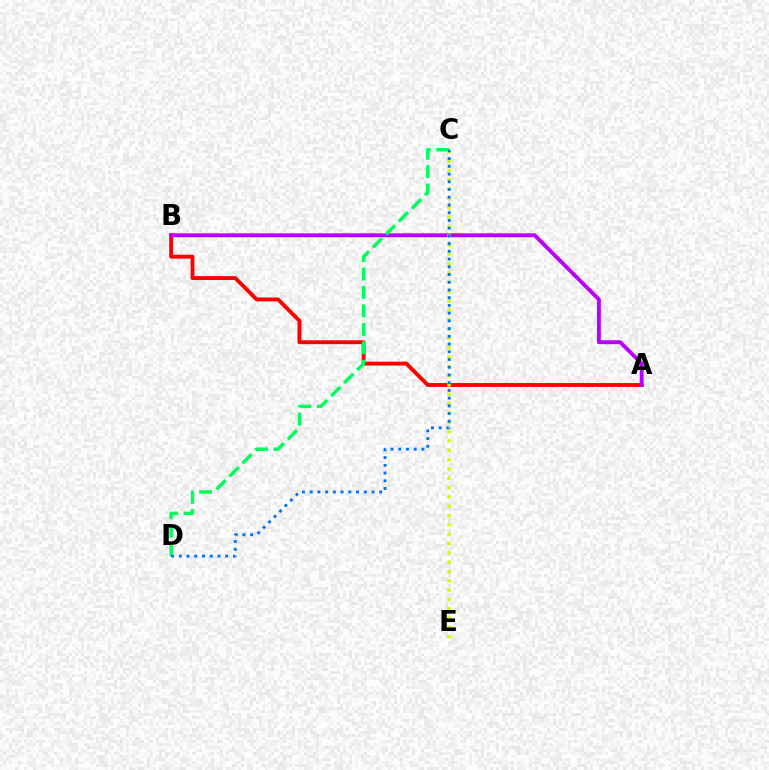{('A', 'B'): [{'color': '#ff0000', 'line_style': 'solid', 'thickness': 2.79}, {'color': '#b900ff', 'line_style': 'solid', 'thickness': 2.8}], ('C', 'D'): [{'color': '#00ff5c', 'line_style': 'dashed', 'thickness': 2.5}, {'color': '#0074ff', 'line_style': 'dotted', 'thickness': 2.1}], ('C', 'E'): [{'color': '#d1ff00', 'line_style': 'dotted', 'thickness': 2.53}]}